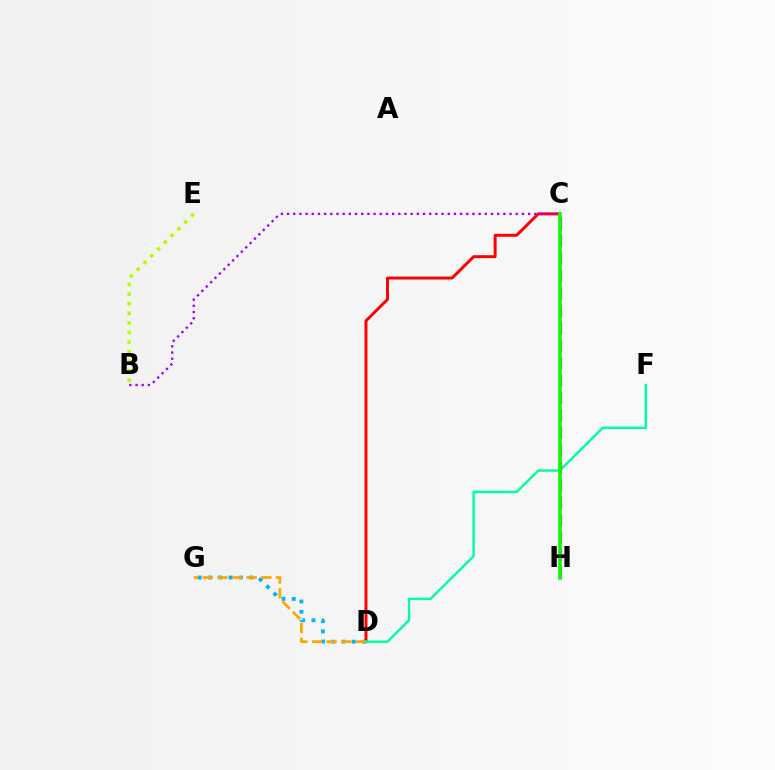{('D', 'G'): [{'color': '#00b5ff', 'line_style': 'dotted', 'thickness': 2.79}, {'color': '#ffa500', 'line_style': 'dashed', 'thickness': 1.99}], ('C', 'D'): [{'color': '#ff0000', 'line_style': 'solid', 'thickness': 2.13}], ('B', 'E'): [{'color': '#b3ff00', 'line_style': 'dotted', 'thickness': 2.6}], ('B', 'C'): [{'color': '#9b00ff', 'line_style': 'dotted', 'thickness': 1.68}], ('C', 'H'): [{'color': '#0010ff', 'line_style': 'dotted', 'thickness': 1.65}, {'color': '#ff00bd', 'line_style': 'dashed', 'thickness': 2.37}, {'color': '#08ff00', 'line_style': 'solid', 'thickness': 2.56}], ('D', 'F'): [{'color': '#00ff9d', 'line_style': 'solid', 'thickness': 1.76}]}